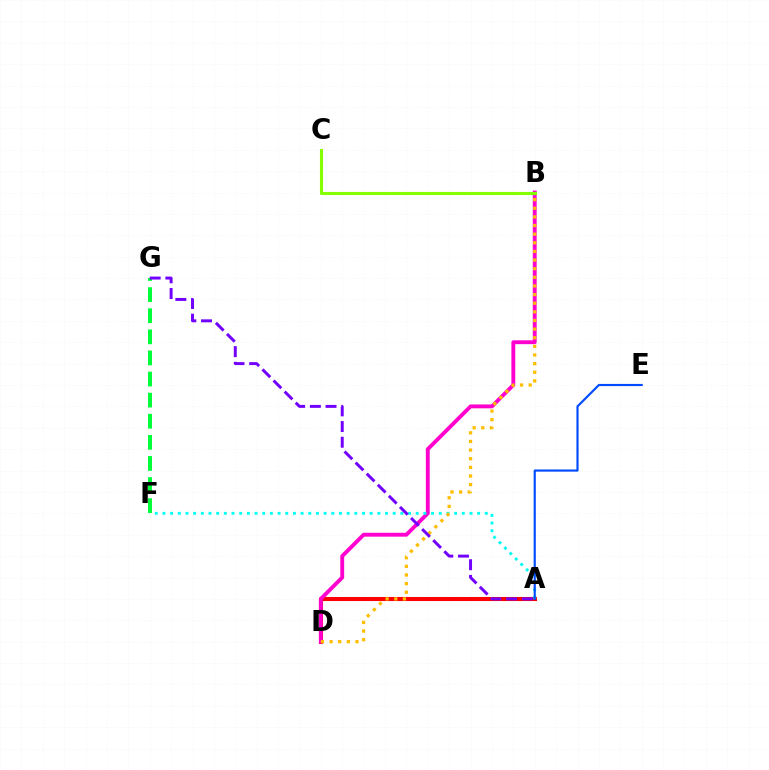{('F', 'G'): [{'color': '#00ff39', 'line_style': 'dashed', 'thickness': 2.87}], ('A', 'D'): [{'color': '#ff0000', 'line_style': 'solid', 'thickness': 2.92}], ('B', 'D'): [{'color': '#ff00cf', 'line_style': 'solid', 'thickness': 2.79}, {'color': '#ffbd00', 'line_style': 'dotted', 'thickness': 2.35}], ('A', 'F'): [{'color': '#00fff6', 'line_style': 'dotted', 'thickness': 2.09}], ('A', 'E'): [{'color': '#004bff', 'line_style': 'solid', 'thickness': 1.55}], ('A', 'G'): [{'color': '#7200ff', 'line_style': 'dashed', 'thickness': 2.13}], ('B', 'C'): [{'color': '#84ff00', 'line_style': 'solid', 'thickness': 2.23}]}